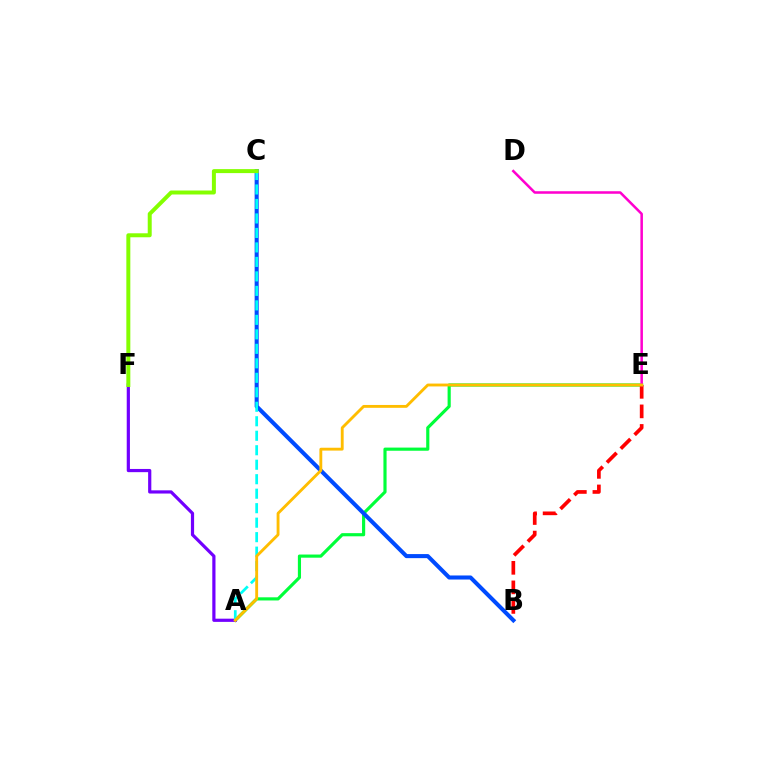{('A', 'E'): [{'color': '#00ff39', 'line_style': 'solid', 'thickness': 2.27}, {'color': '#ffbd00', 'line_style': 'solid', 'thickness': 2.06}], ('B', 'E'): [{'color': '#ff0000', 'line_style': 'dashed', 'thickness': 2.66}], ('A', 'F'): [{'color': '#7200ff', 'line_style': 'solid', 'thickness': 2.3}], ('B', 'C'): [{'color': '#004bff', 'line_style': 'solid', 'thickness': 2.92}], ('D', 'E'): [{'color': '#ff00cf', 'line_style': 'solid', 'thickness': 1.83}], ('A', 'C'): [{'color': '#00fff6', 'line_style': 'dashed', 'thickness': 1.97}], ('C', 'F'): [{'color': '#84ff00', 'line_style': 'solid', 'thickness': 2.87}]}